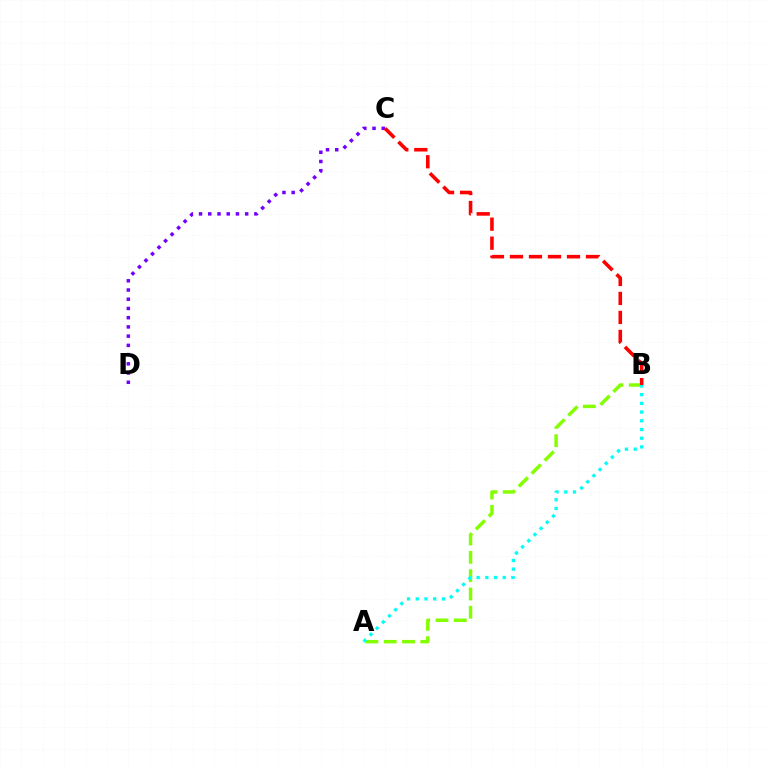{('A', 'B'): [{'color': '#84ff00', 'line_style': 'dashed', 'thickness': 2.49}, {'color': '#00fff6', 'line_style': 'dotted', 'thickness': 2.37}], ('C', 'D'): [{'color': '#7200ff', 'line_style': 'dotted', 'thickness': 2.51}], ('B', 'C'): [{'color': '#ff0000', 'line_style': 'dashed', 'thickness': 2.58}]}